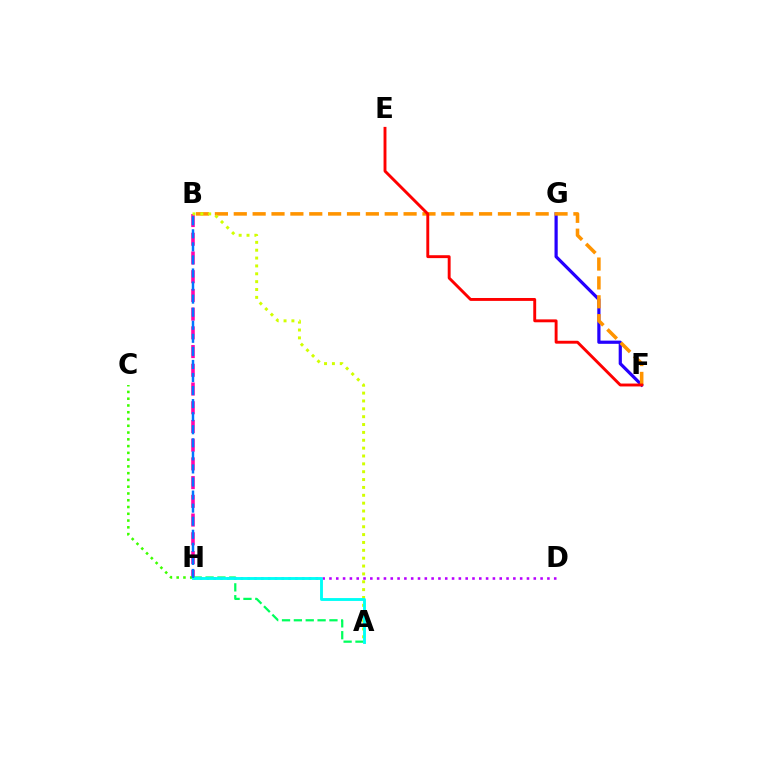{('F', 'G'): [{'color': '#2500ff', 'line_style': 'solid', 'thickness': 2.31}], ('B', 'F'): [{'color': '#ff9400', 'line_style': 'dashed', 'thickness': 2.56}], ('B', 'H'): [{'color': '#ff00ac', 'line_style': 'dashed', 'thickness': 2.54}, {'color': '#0074ff', 'line_style': 'dashed', 'thickness': 1.77}], ('C', 'H'): [{'color': '#3dff00', 'line_style': 'dotted', 'thickness': 1.84}], ('A', 'H'): [{'color': '#00ff5c', 'line_style': 'dashed', 'thickness': 1.61}, {'color': '#00fff6', 'line_style': 'solid', 'thickness': 2.07}], ('A', 'B'): [{'color': '#d1ff00', 'line_style': 'dotted', 'thickness': 2.14}], ('D', 'H'): [{'color': '#b900ff', 'line_style': 'dotted', 'thickness': 1.85}], ('E', 'F'): [{'color': '#ff0000', 'line_style': 'solid', 'thickness': 2.09}]}